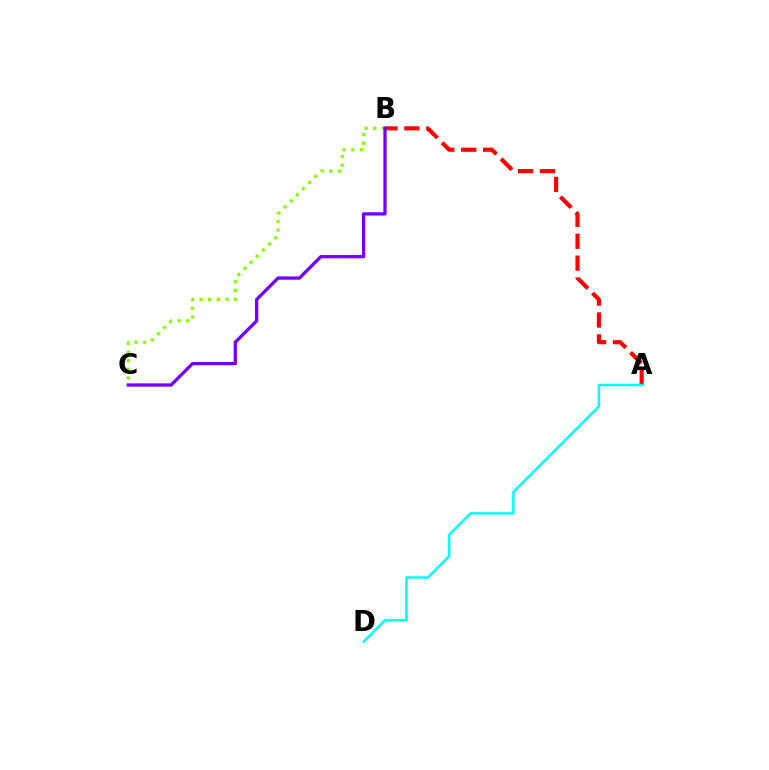{('B', 'C'): [{'color': '#84ff00', 'line_style': 'dotted', 'thickness': 2.36}, {'color': '#7200ff', 'line_style': 'solid', 'thickness': 2.35}], ('A', 'B'): [{'color': '#ff0000', 'line_style': 'dashed', 'thickness': 2.98}], ('A', 'D'): [{'color': '#00fff6', 'line_style': 'solid', 'thickness': 1.77}]}